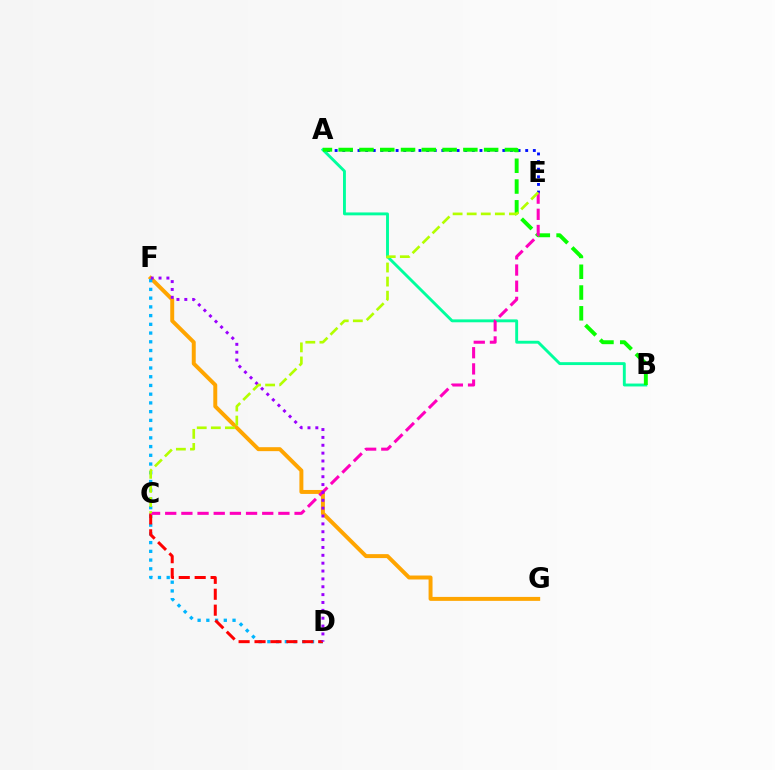{('F', 'G'): [{'color': '#ffa500', 'line_style': 'solid', 'thickness': 2.85}], ('A', 'E'): [{'color': '#0010ff', 'line_style': 'dotted', 'thickness': 2.07}], ('A', 'B'): [{'color': '#00ff9d', 'line_style': 'solid', 'thickness': 2.08}, {'color': '#08ff00', 'line_style': 'dashed', 'thickness': 2.82}], ('D', 'F'): [{'color': '#00b5ff', 'line_style': 'dotted', 'thickness': 2.37}, {'color': '#9b00ff', 'line_style': 'dotted', 'thickness': 2.14}], ('C', 'D'): [{'color': '#ff0000', 'line_style': 'dashed', 'thickness': 2.16}], ('C', 'E'): [{'color': '#ff00bd', 'line_style': 'dashed', 'thickness': 2.2}, {'color': '#b3ff00', 'line_style': 'dashed', 'thickness': 1.91}]}